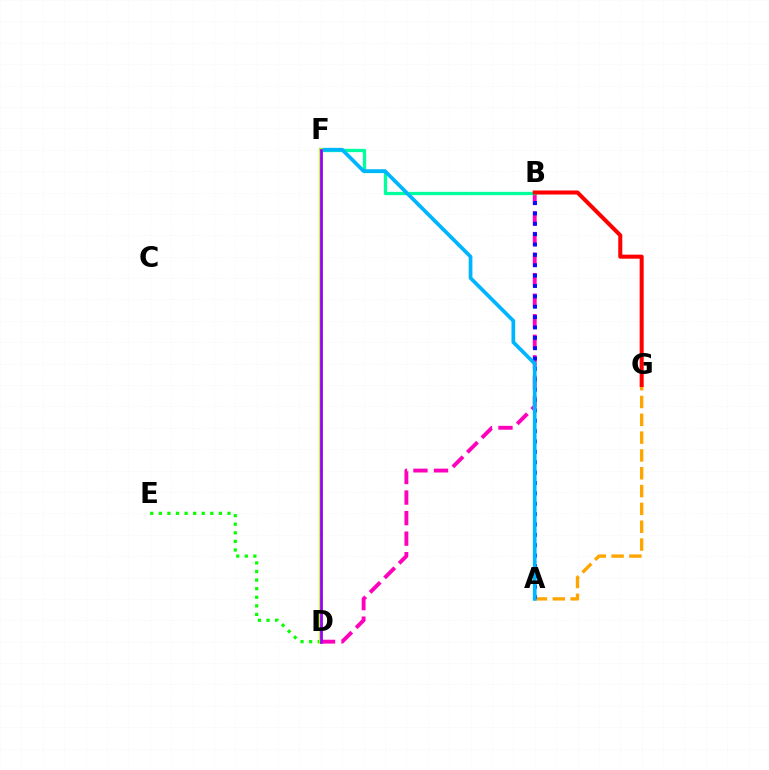{('D', 'E'): [{'color': '#08ff00', 'line_style': 'dotted', 'thickness': 2.33}], ('A', 'G'): [{'color': '#ffa500', 'line_style': 'dashed', 'thickness': 2.42}], ('B', 'D'): [{'color': '#ff00bd', 'line_style': 'dashed', 'thickness': 2.79}], ('A', 'B'): [{'color': '#0010ff', 'line_style': 'dotted', 'thickness': 2.82}], ('B', 'F'): [{'color': '#00ff9d', 'line_style': 'solid', 'thickness': 2.38}], ('A', 'F'): [{'color': '#00b5ff', 'line_style': 'solid', 'thickness': 2.68}], ('D', 'F'): [{'color': '#b3ff00', 'line_style': 'solid', 'thickness': 2.75}, {'color': '#9b00ff', 'line_style': 'solid', 'thickness': 1.98}], ('B', 'G'): [{'color': '#ff0000', 'line_style': 'solid', 'thickness': 2.91}]}